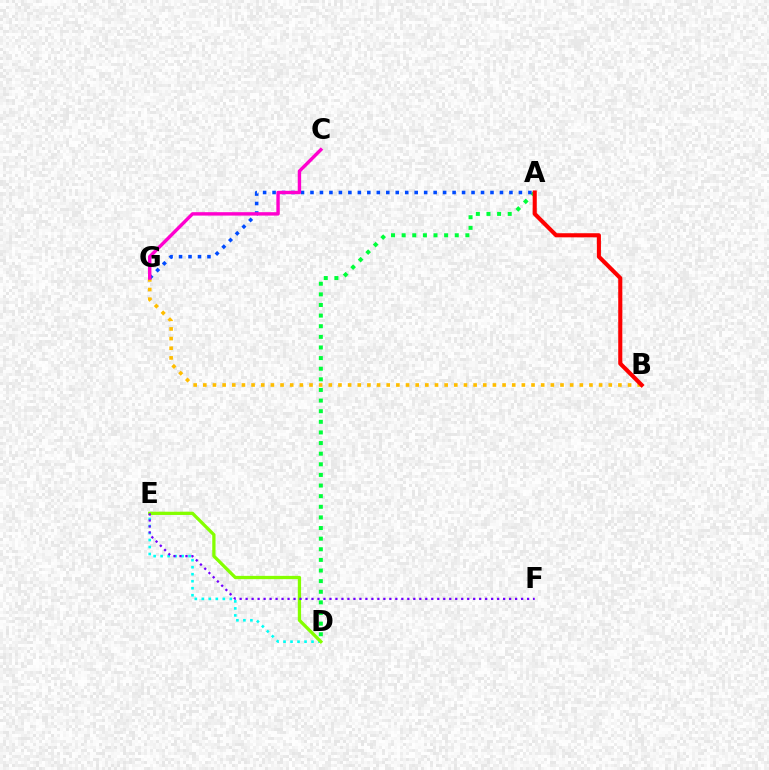{('A', 'D'): [{'color': '#00ff39', 'line_style': 'dotted', 'thickness': 2.89}], ('D', 'E'): [{'color': '#00fff6', 'line_style': 'dotted', 'thickness': 1.9}, {'color': '#84ff00', 'line_style': 'solid', 'thickness': 2.36}], ('B', 'G'): [{'color': '#ffbd00', 'line_style': 'dotted', 'thickness': 2.62}], ('A', 'G'): [{'color': '#004bff', 'line_style': 'dotted', 'thickness': 2.57}], ('E', 'F'): [{'color': '#7200ff', 'line_style': 'dotted', 'thickness': 1.63}], ('A', 'B'): [{'color': '#ff0000', 'line_style': 'solid', 'thickness': 2.95}], ('C', 'G'): [{'color': '#ff00cf', 'line_style': 'solid', 'thickness': 2.45}]}